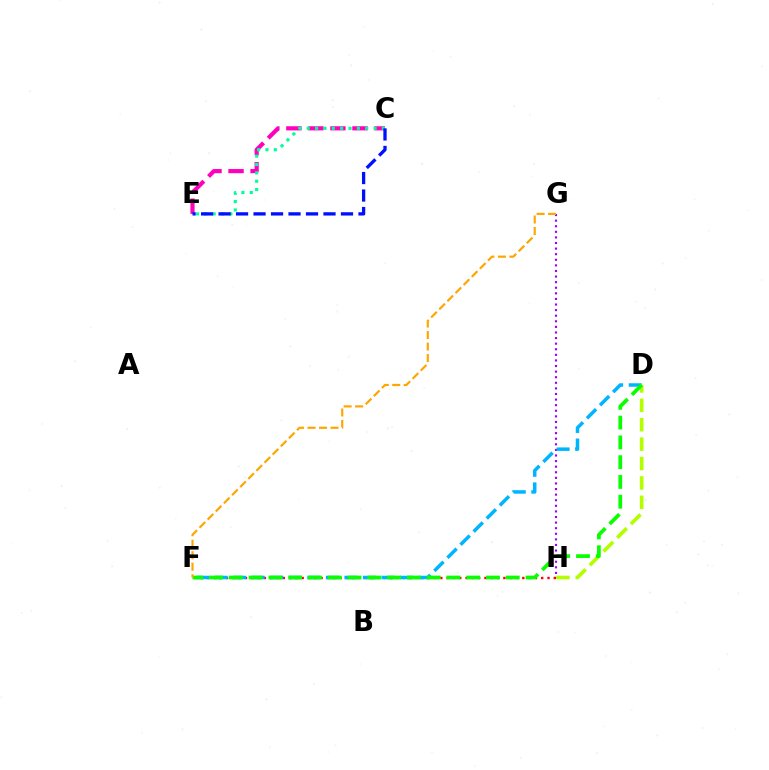{('C', 'E'): [{'color': '#ff00bd', 'line_style': 'dashed', 'thickness': 2.99}, {'color': '#00ff9d', 'line_style': 'dotted', 'thickness': 2.27}, {'color': '#0010ff', 'line_style': 'dashed', 'thickness': 2.38}], ('G', 'H'): [{'color': '#9b00ff', 'line_style': 'dotted', 'thickness': 1.52}], ('D', 'H'): [{'color': '#b3ff00', 'line_style': 'dashed', 'thickness': 2.63}], ('F', 'H'): [{'color': '#ff0000', 'line_style': 'dotted', 'thickness': 1.71}], ('D', 'F'): [{'color': '#00b5ff', 'line_style': 'dashed', 'thickness': 2.52}, {'color': '#08ff00', 'line_style': 'dashed', 'thickness': 2.69}], ('F', 'G'): [{'color': '#ffa500', 'line_style': 'dashed', 'thickness': 1.56}]}